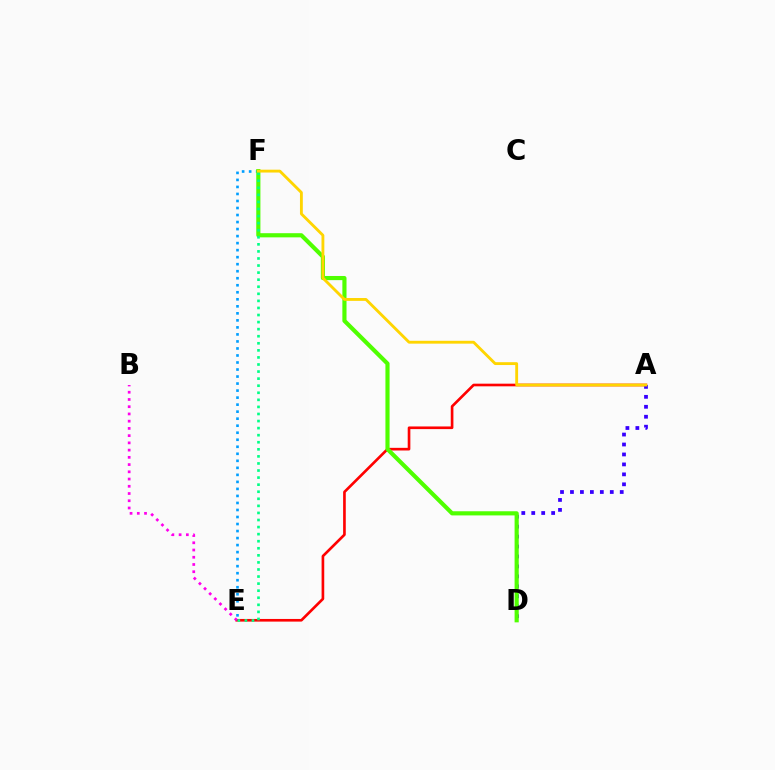{('A', 'E'): [{'color': '#ff0000', 'line_style': 'solid', 'thickness': 1.91}], ('E', 'F'): [{'color': '#009eff', 'line_style': 'dotted', 'thickness': 1.91}, {'color': '#00ff86', 'line_style': 'dotted', 'thickness': 1.92}], ('B', 'E'): [{'color': '#ff00ed', 'line_style': 'dotted', 'thickness': 1.97}], ('A', 'D'): [{'color': '#3700ff', 'line_style': 'dotted', 'thickness': 2.7}], ('D', 'F'): [{'color': '#4fff00', 'line_style': 'solid', 'thickness': 2.99}], ('A', 'F'): [{'color': '#ffd500', 'line_style': 'solid', 'thickness': 2.05}]}